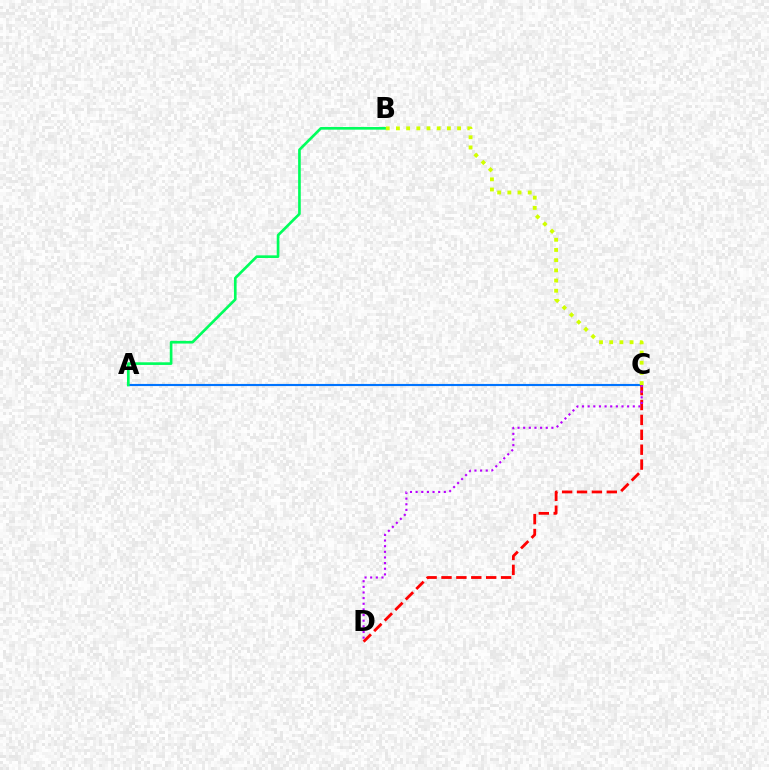{('A', 'C'): [{'color': '#0074ff', 'line_style': 'solid', 'thickness': 1.54}], ('A', 'B'): [{'color': '#00ff5c', 'line_style': 'solid', 'thickness': 1.91}], ('C', 'D'): [{'color': '#ff0000', 'line_style': 'dashed', 'thickness': 2.02}, {'color': '#b900ff', 'line_style': 'dotted', 'thickness': 1.53}], ('B', 'C'): [{'color': '#d1ff00', 'line_style': 'dotted', 'thickness': 2.77}]}